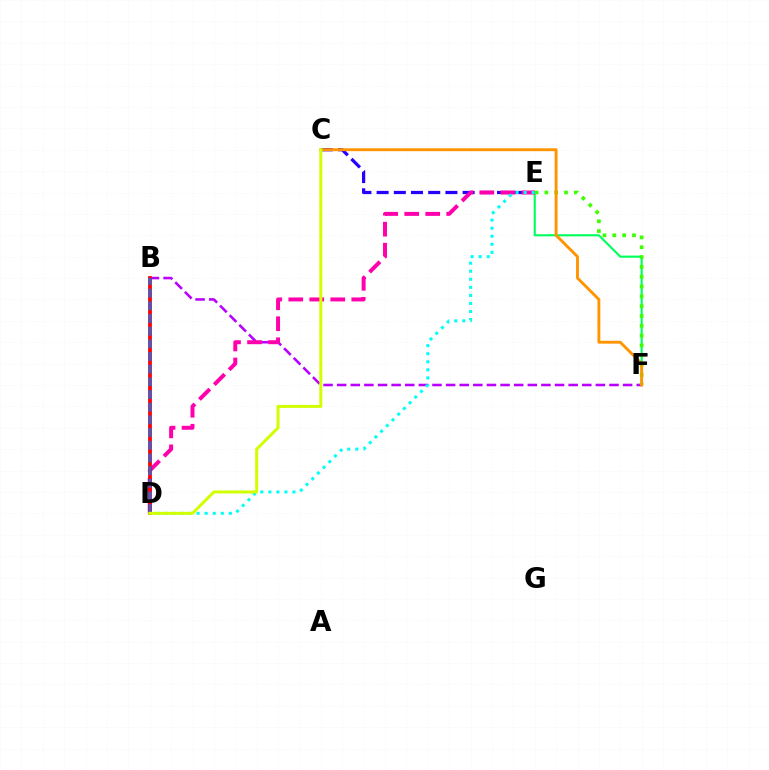{('E', 'F'): [{'color': '#00ff5c', 'line_style': 'solid', 'thickness': 1.54}, {'color': '#3dff00', 'line_style': 'dotted', 'thickness': 2.67}], ('B', 'F'): [{'color': '#b900ff', 'line_style': 'dashed', 'thickness': 1.85}], ('C', 'E'): [{'color': '#2500ff', 'line_style': 'dashed', 'thickness': 2.34}], ('D', 'E'): [{'color': '#ff00ac', 'line_style': 'dashed', 'thickness': 2.85}, {'color': '#00fff6', 'line_style': 'dotted', 'thickness': 2.19}], ('B', 'D'): [{'color': '#ff0000', 'line_style': 'solid', 'thickness': 2.72}, {'color': '#0074ff', 'line_style': 'dashed', 'thickness': 1.72}], ('C', 'F'): [{'color': '#ff9400', 'line_style': 'solid', 'thickness': 2.07}], ('C', 'D'): [{'color': '#d1ff00', 'line_style': 'solid', 'thickness': 2.16}]}